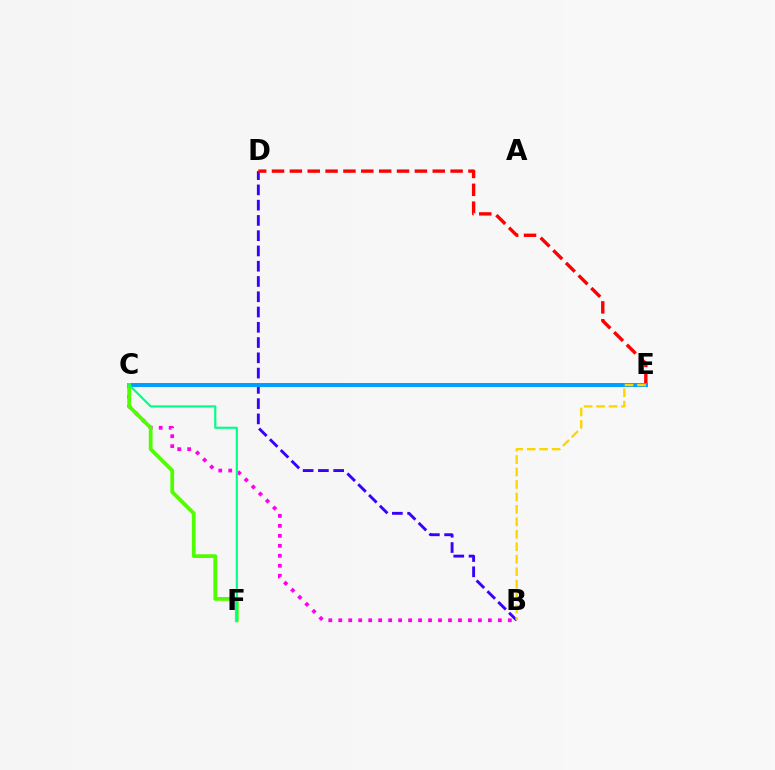{('B', 'D'): [{'color': '#3700ff', 'line_style': 'dashed', 'thickness': 2.07}], ('D', 'E'): [{'color': '#ff0000', 'line_style': 'dashed', 'thickness': 2.43}], ('C', 'E'): [{'color': '#009eff', 'line_style': 'solid', 'thickness': 2.84}], ('B', 'C'): [{'color': '#ff00ed', 'line_style': 'dotted', 'thickness': 2.71}], ('C', 'F'): [{'color': '#4fff00', 'line_style': 'solid', 'thickness': 2.72}, {'color': '#00ff86', 'line_style': 'solid', 'thickness': 1.55}], ('B', 'E'): [{'color': '#ffd500', 'line_style': 'dashed', 'thickness': 1.69}]}